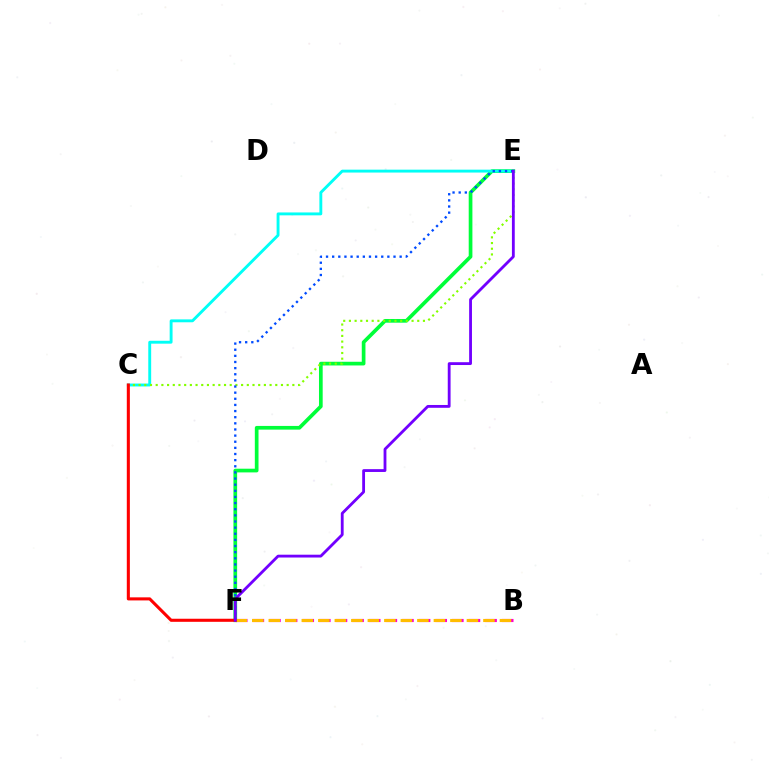{('E', 'F'): [{'color': '#00ff39', 'line_style': 'solid', 'thickness': 2.66}, {'color': '#004bff', 'line_style': 'dotted', 'thickness': 1.67}, {'color': '#7200ff', 'line_style': 'solid', 'thickness': 2.03}], ('C', 'E'): [{'color': '#00fff6', 'line_style': 'solid', 'thickness': 2.08}, {'color': '#84ff00', 'line_style': 'dotted', 'thickness': 1.55}], ('B', 'F'): [{'color': '#ff00cf', 'line_style': 'dashed', 'thickness': 2.26}, {'color': '#ffbd00', 'line_style': 'dashed', 'thickness': 2.24}], ('C', 'F'): [{'color': '#ff0000', 'line_style': 'solid', 'thickness': 2.21}]}